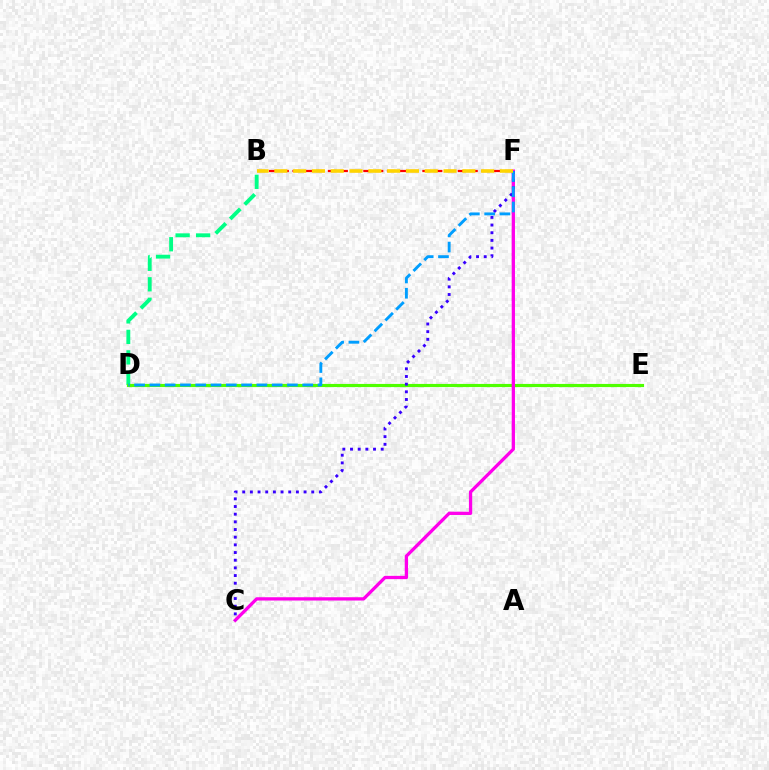{('B', 'D'): [{'color': '#00ff86', 'line_style': 'dashed', 'thickness': 2.78}], ('D', 'E'): [{'color': '#4fff00', 'line_style': 'solid', 'thickness': 2.27}], ('C', 'F'): [{'color': '#ff00ed', 'line_style': 'solid', 'thickness': 2.37}, {'color': '#3700ff', 'line_style': 'dotted', 'thickness': 2.08}], ('B', 'F'): [{'color': '#ff0000', 'line_style': 'dashed', 'thickness': 1.6}, {'color': '#ffd500', 'line_style': 'dashed', 'thickness': 2.55}], ('D', 'F'): [{'color': '#009eff', 'line_style': 'dashed', 'thickness': 2.08}]}